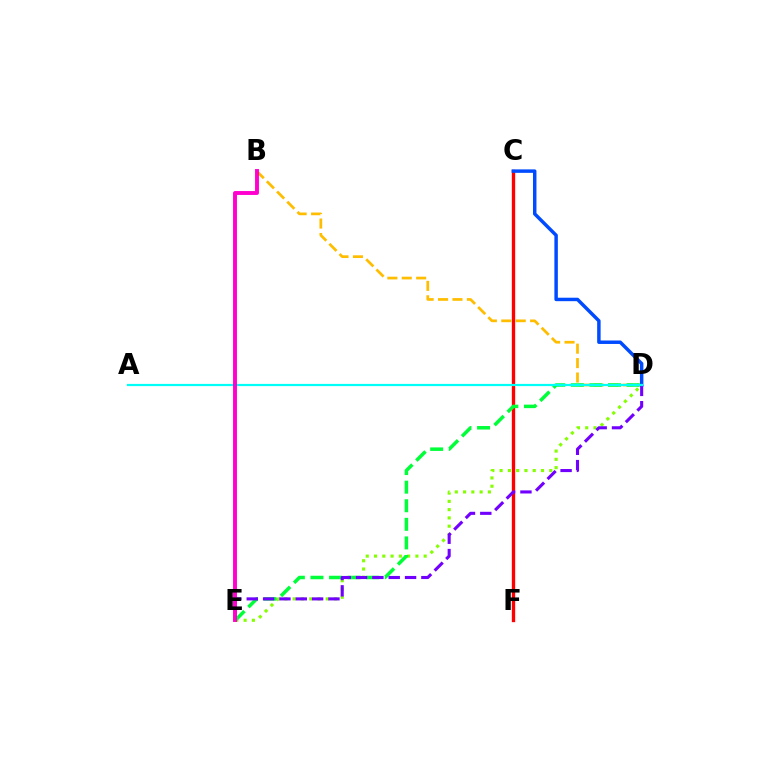{('C', 'F'): [{'color': '#ff0000', 'line_style': 'solid', 'thickness': 2.41}], ('D', 'E'): [{'color': '#84ff00', 'line_style': 'dotted', 'thickness': 2.25}, {'color': '#00ff39', 'line_style': 'dashed', 'thickness': 2.52}, {'color': '#7200ff', 'line_style': 'dashed', 'thickness': 2.22}], ('B', 'D'): [{'color': '#ffbd00', 'line_style': 'dashed', 'thickness': 1.96}], ('C', 'D'): [{'color': '#004bff', 'line_style': 'solid', 'thickness': 2.49}], ('A', 'D'): [{'color': '#00fff6', 'line_style': 'solid', 'thickness': 1.59}], ('B', 'E'): [{'color': '#ff00cf', 'line_style': 'solid', 'thickness': 2.81}]}